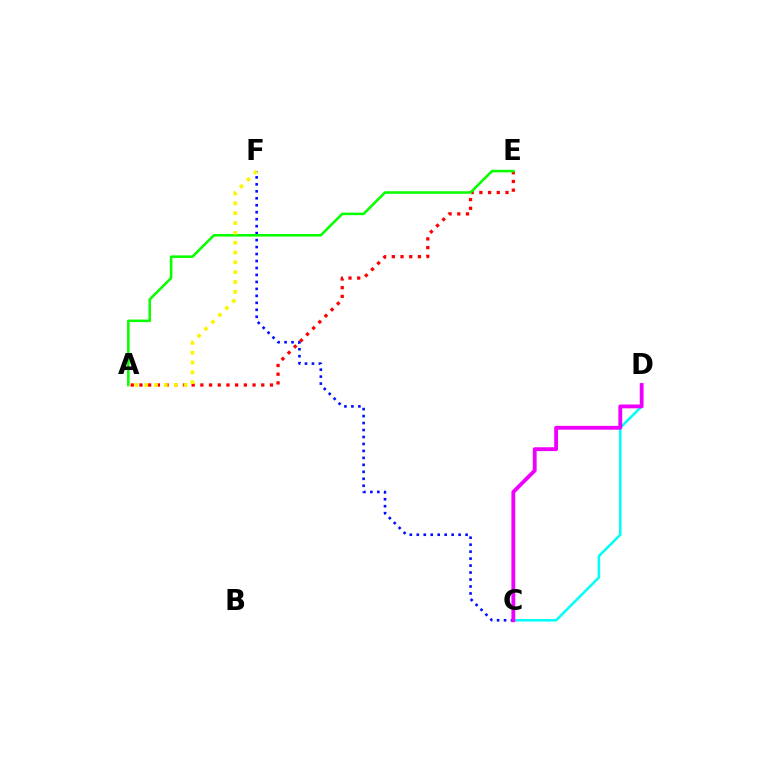{('C', 'F'): [{'color': '#0010ff', 'line_style': 'dotted', 'thickness': 1.89}], ('C', 'D'): [{'color': '#00fff6', 'line_style': 'solid', 'thickness': 1.82}, {'color': '#ee00ff', 'line_style': 'solid', 'thickness': 2.76}], ('A', 'E'): [{'color': '#ff0000', 'line_style': 'dotted', 'thickness': 2.36}, {'color': '#08ff00', 'line_style': 'solid', 'thickness': 1.84}], ('A', 'F'): [{'color': '#fcf500', 'line_style': 'dotted', 'thickness': 2.67}]}